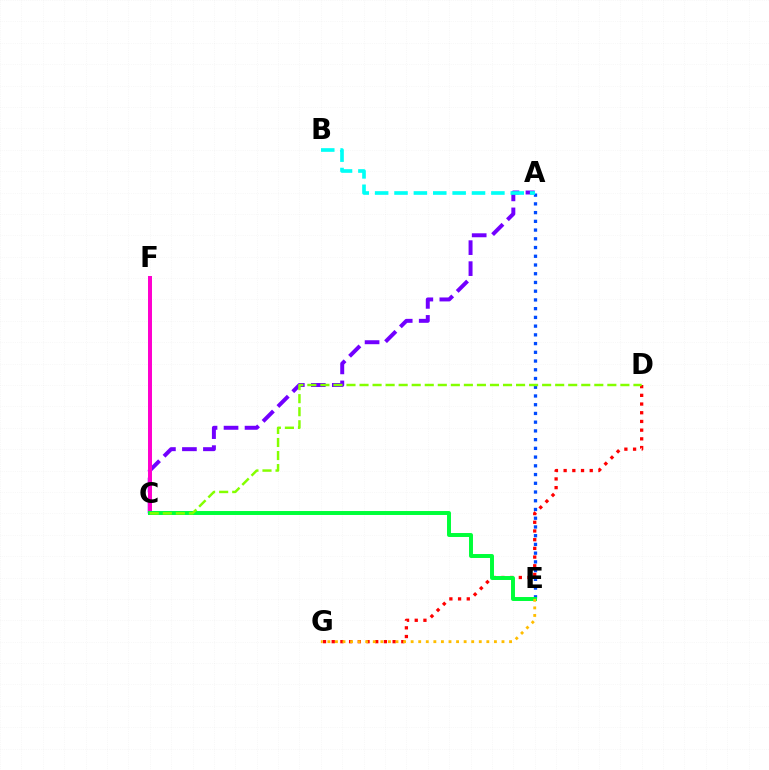{('A', 'E'): [{'color': '#004bff', 'line_style': 'dotted', 'thickness': 2.37}], ('D', 'G'): [{'color': '#ff0000', 'line_style': 'dotted', 'thickness': 2.36}], ('A', 'C'): [{'color': '#7200ff', 'line_style': 'dashed', 'thickness': 2.85}], ('A', 'B'): [{'color': '#00fff6', 'line_style': 'dashed', 'thickness': 2.63}], ('C', 'F'): [{'color': '#ff00cf', 'line_style': 'solid', 'thickness': 2.87}], ('C', 'E'): [{'color': '#00ff39', 'line_style': 'solid', 'thickness': 2.84}], ('E', 'G'): [{'color': '#ffbd00', 'line_style': 'dotted', 'thickness': 2.06}], ('C', 'D'): [{'color': '#84ff00', 'line_style': 'dashed', 'thickness': 1.77}]}